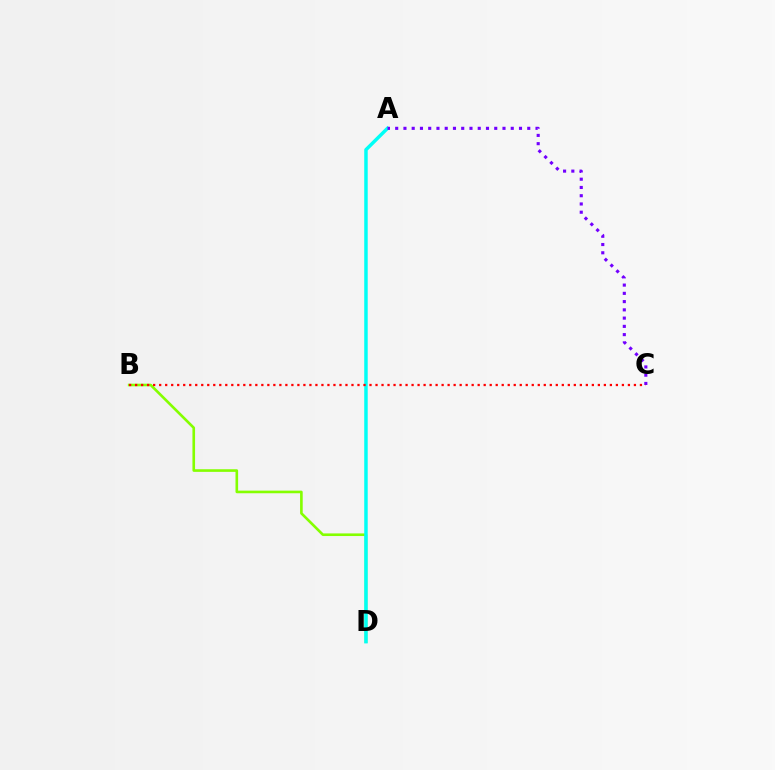{('B', 'D'): [{'color': '#84ff00', 'line_style': 'solid', 'thickness': 1.89}], ('A', 'D'): [{'color': '#00fff6', 'line_style': 'solid', 'thickness': 2.5}], ('A', 'C'): [{'color': '#7200ff', 'line_style': 'dotted', 'thickness': 2.24}], ('B', 'C'): [{'color': '#ff0000', 'line_style': 'dotted', 'thickness': 1.63}]}